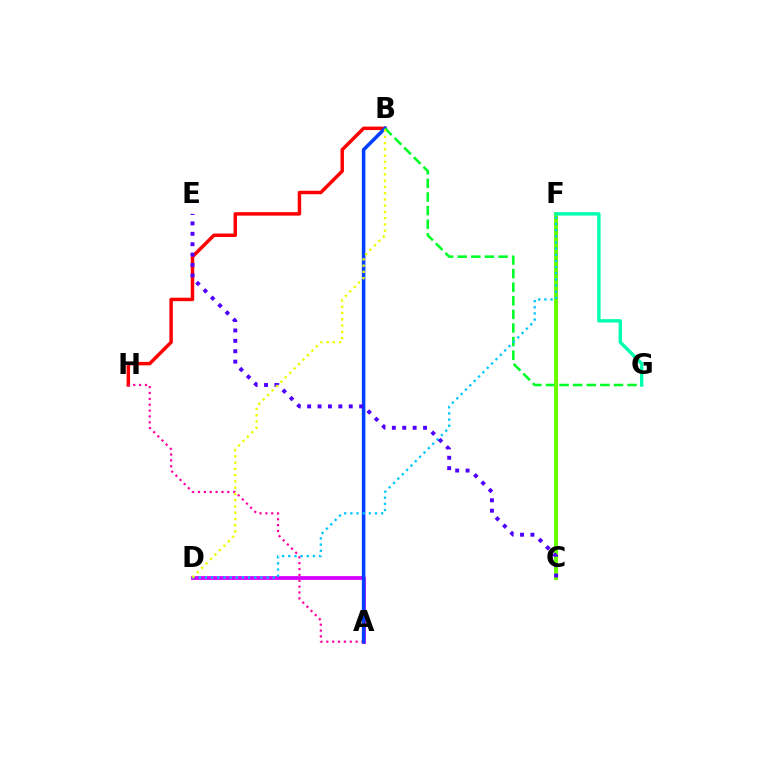{('B', 'H'): [{'color': '#ff0000', 'line_style': 'solid', 'thickness': 2.49}], ('A', 'D'): [{'color': '#d600ff', 'line_style': 'solid', 'thickness': 2.71}], ('A', 'H'): [{'color': '#ff00a0', 'line_style': 'dotted', 'thickness': 1.59}], ('A', 'B'): [{'color': '#003fff', 'line_style': 'solid', 'thickness': 2.54}], ('C', 'F'): [{'color': '#ff8800', 'line_style': 'solid', 'thickness': 2.27}, {'color': '#66ff00', 'line_style': 'solid', 'thickness': 2.83}], ('B', 'G'): [{'color': '#00ff27', 'line_style': 'dashed', 'thickness': 1.85}], ('D', 'F'): [{'color': '#00c7ff', 'line_style': 'dotted', 'thickness': 1.67}], ('C', 'E'): [{'color': '#4f00ff', 'line_style': 'dotted', 'thickness': 2.82}], ('B', 'D'): [{'color': '#eeff00', 'line_style': 'dotted', 'thickness': 1.7}], ('F', 'G'): [{'color': '#00ffaf', 'line_style': 'solid', 'thickness': 2.44}]}